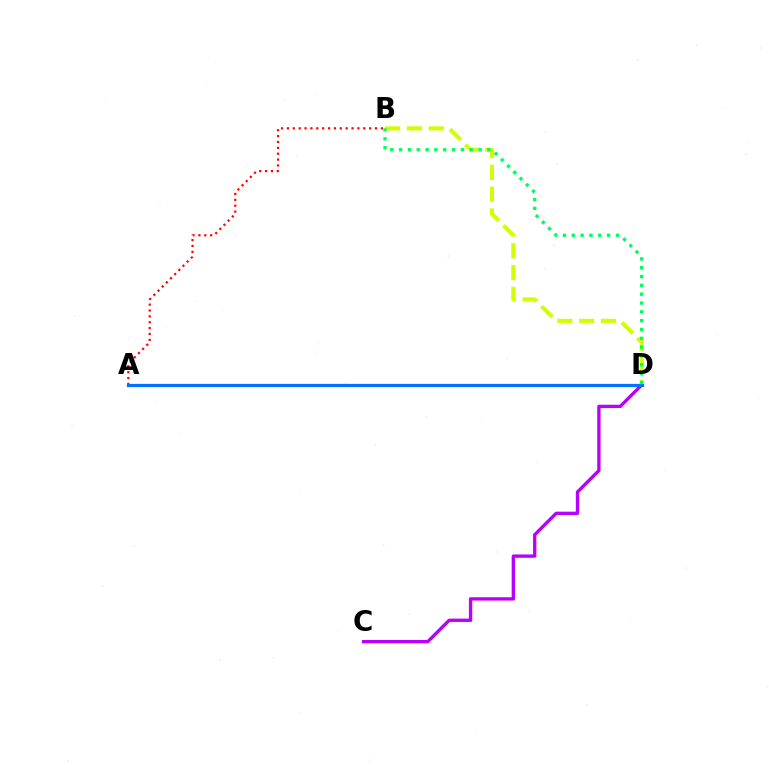{('C', 'D'): [{'color': '#b900ff', 'line_style': 'solid', 'thickness': 2.4}], ('A', 'B'): [{'color': '#ff0000', 'line_style': 'dotted', 'thickness': 1.6}], ('B', 'D'): [{'color': '#d1ff00', 'line_style': 'dashed', 'thickness': 2.96}, {'color': '#00ff5c', 'line_style': 'dotted', 'thickness': 2.4}], ('A', 'D'): [{'color': '#0074ff', 'line_style': 'solid', 'thickness': 2.32}]}